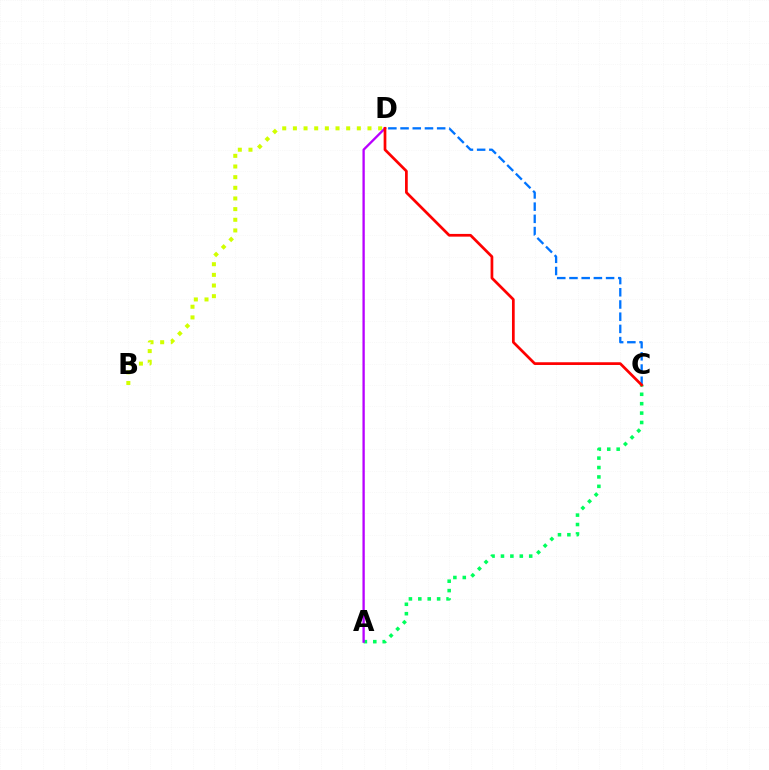{('A', 'C'): [{'color': '#00ff5c', 'line_style': 'dotted', 'thickness': 2.56}], ('B', 'D'): [{'color': '#d1ff00', 'line_style': 'dotted', 'thickness': 2.9}], ('C', 'D'): [{'color': '#0074ff', 'line_style': 'dashed', 'thickness': 1.66}, {'color': '#ff0000', 'line_style': 'solid', 'thickness': 1.96}], ('A', 'D'): [{'color': '#b900ff', 'line_style': 'solid', 'thickness': 1.67}]}